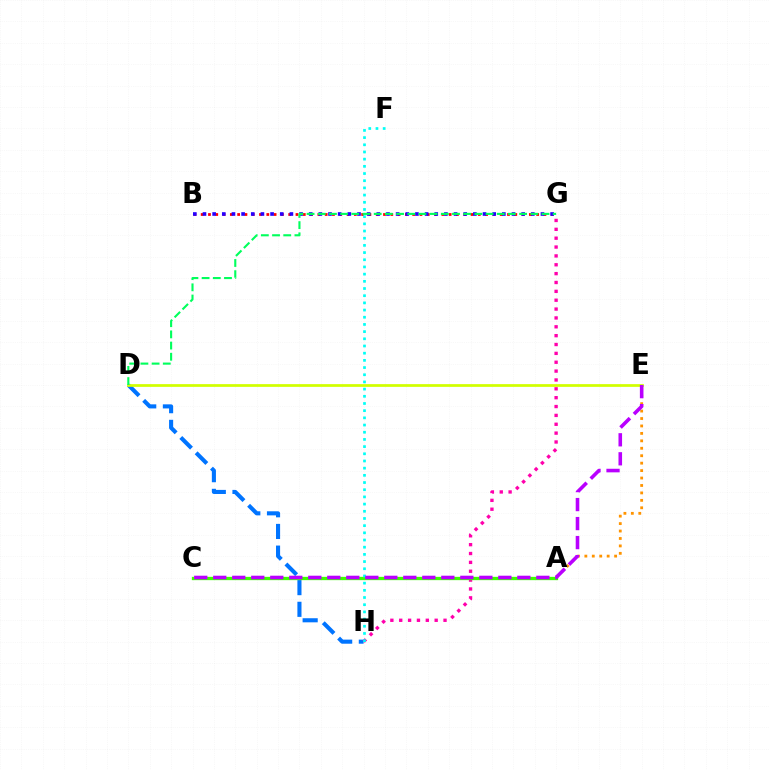{('A', 'E'): [{'color': '#ff9400', 'line_style': 'dotted', 'thickness': 2.02}], ('D', 'H'): [{'color': '#0074ff', 'line_style': 'dashed', 'thickness': 2.95}], ('G', 'H'): [{'color': '#ff00ac', 'line_style': 'dotted', 'thickness': 2.41}], ('D', 'E'): [{'color': '#d1ff00', 'line_style': 'solid', 'thickness': 1.97}], ('B', 'G'): [{'color': '#ff0000', 'line_style': 'dotted', 'thickness': 1.98}, {'color': '#2500ff', 'line_style': 'dotted', 'thickness': 2.62}], ('A', 'C'): [{'color': '#3dff00', 'line_style': 'solid', 'thickness': 2.37}], ('F', 'H'): [{'color': '#00fff6', 'line_style': 'dotted', 'thickness': 1.95}], ('C', 'E'): [{'color': '#b900ff', 'line_style': 'dashed', 'thickness': 2.58}], ('D', 'G'): [{'color': '#00ff5c', 'line_style': 'dashed', 'thickness': 1.52}]}